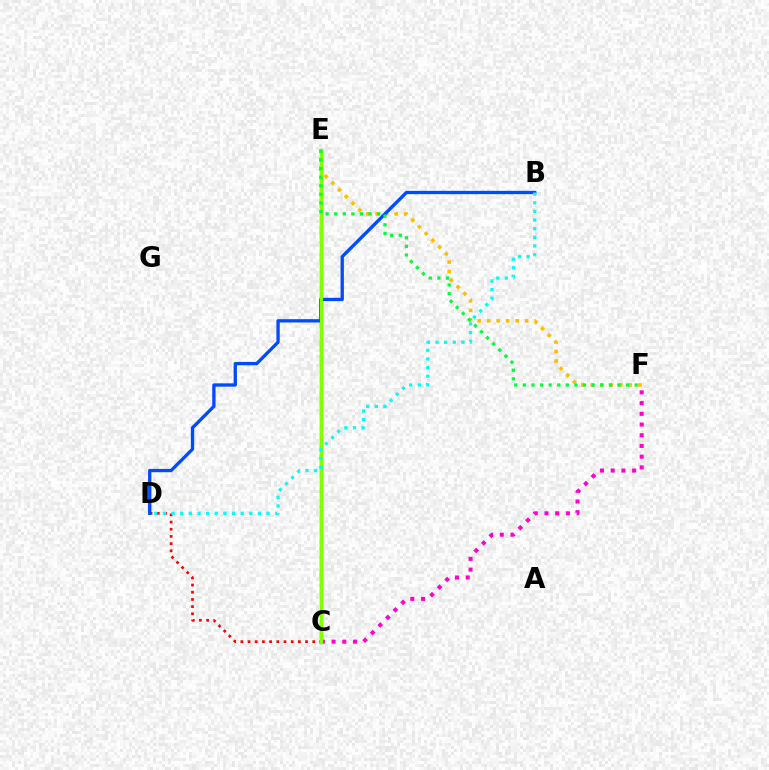{('C', 'D'): [{'color': '#ff0000', 'line_style': 'dotted', 'thickness': 1.95}], ('E', 'F'): [{'color': '#ffbd00', 'line_style': 'dotted', 'thickness': 2.59}, {'color': '#00ff39', 'line_style': 'dotted', 'thickness': 2.34}], ('C', 'E'): [{'color': '#7200ff', 'line_style': 'solid', 'thickness': 2.32}, {'color': '#84ff00', 'line_style': 'solid', 'thickness': 2.3}], ('B', 'D'): [{'color': '#004bff', 'line_style': 'solid', 'thickness': 2.39}, {'color': '#00fff6', 'line_style': 'dotted', 'thickness': 2.35}], ('C', 'F'): [{'color': '#ff00cf', 'line_style': 'dotted', 'thickness': 2.91}]}